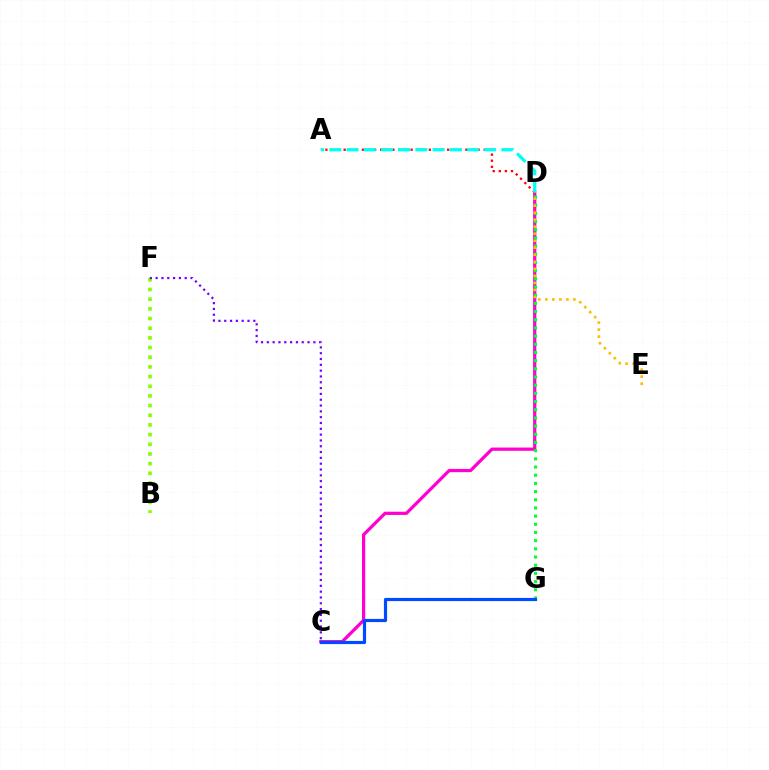{('C', 'D'): [{'color': '#ff00cf', 'line_style': 'solid', 'thickness': 2.32}], ('A', 'D'): [{'color': '#ff0000', 'line_style': 'dotted', 'thickness': 1.65}, {'color': '#00fff6', 'line_style': 'dashed', 'thickness': 2.34}], ('B', 'F'): [{'color': '#84ff00', 'line_style': 'dotted', 'thickness': 2.63}], ('D', 'G'): [{'color': '#00ff39', 'line_style': 'dotted', 'thickness': 2.22}], ('D', 'E'): [{'color': '#ffbd00', 'line_style': 'dotted', 'thickness': 1.91}], ('C', 'G'): [{'color': '#004bff', 'line_style': 'solid', 'thickness': 2.28}], ('C', 'F'): [{'color': '#7200ff', 'line_style': 'dotted', 'thickness': 1.58}]}